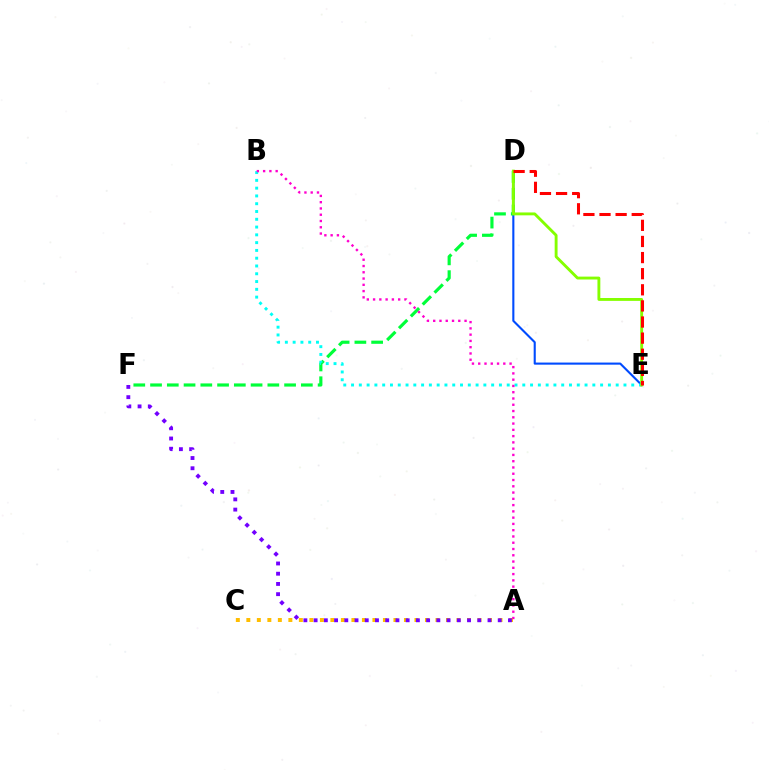{('A', 'C'): [{'color': '#ffbd00', 'line_style': 'dotted', 'thickness': 2.85}], ('D', 'E'): [{'color': '#004bff', 'line_style': 'solid', 'thickness': 1.52}, {'color': '#84ff00', 'line_style': 'solid', 'thickness': 2.07}, {'color': '#ff0000', 'line_style': 'dashed', 'thickness': 2.19}], ('A', 'F'): [{'color': '#7200ff', 'line_style': 'dotted', 'thickness': 2.78}], ('D', 'F'): [{'color': '#00ff39', 'line_style': 'dashed', 'thickness': 2.28}], ('B', 'E'): [{'color': '#00fff6', 'line_style': 'dotted', 'thickness': 2.11}], ('A', 'B'): [{'color': '#ff00cf', 'line_style': 'dotted', 'thickness': 1.7}]}